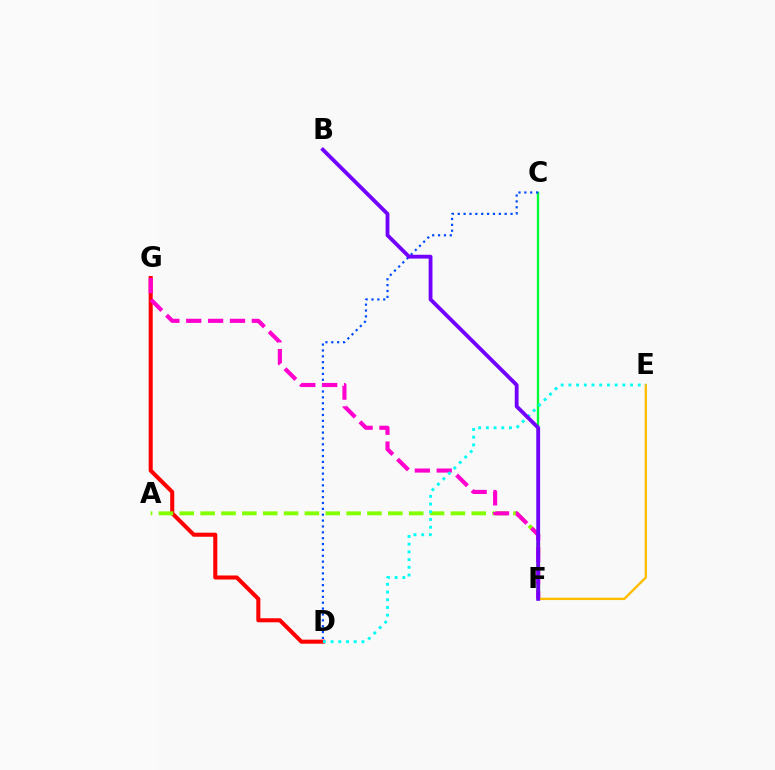{('D', 'G'): [{'color': '#ff0000', 'line_style': 'solid', 'thickness': 2.92}], ('A', 'F'): [{'color': '#84ff00', 'line_style': 'dashed', 'thickness': 2.83}], ('C', 'F'): [{'color': '#00ff39', 'line_style': 'solid', 'thickness': 1.71}], ('C', 'D'): [{'color': '#004bff', 'line_style': 'dotted', 'thickness': 1.59}], ('F', 'G'): [{'color': '#ff00cf', 'line_style': 'dashed', 'thickness': 2.97}], ('E', 'F'): [{'color': '#ffbd00', 'line_style': 'solid', 'thickness': 1.7}], ('D', 'E'): [{'color': '#00fff6', 'line_style': 'dotted', 'thickness': 2.09}], ('B', 'F'): [{'color': '#7200ff', 'line_style': 'solid', 'thickness': 2.75}]}